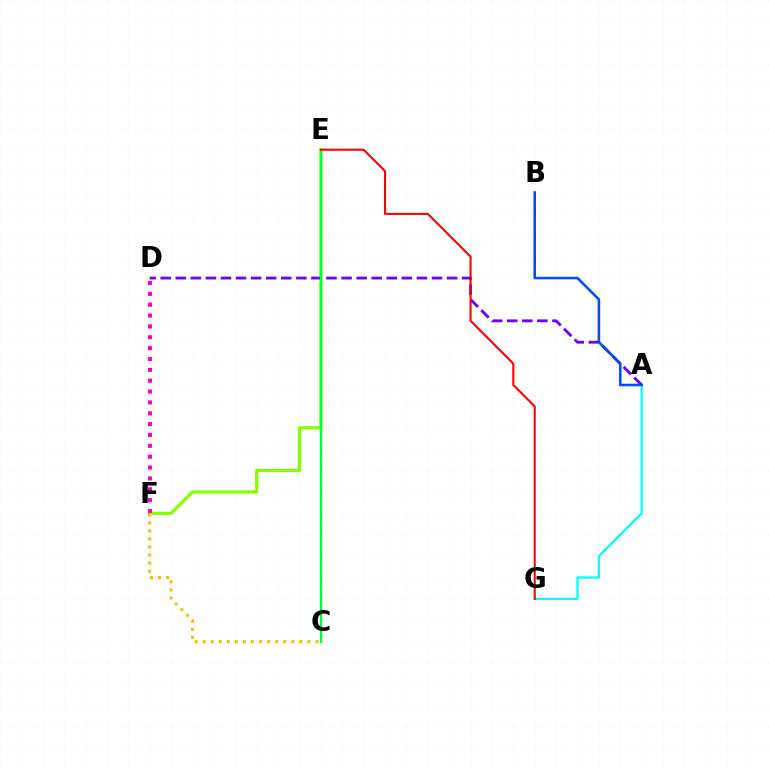{('E', 'F'): [{'color': '#84ff00', 'line_style': 'solid', 'thickness': 2.27}], ('A', 'D'): [{'color': '#7200ff', 'line_style': 'dashed', 'thickness': 2.05}], ('C', 'E'): [{'color': '#00ff39', 'line_style': 'solid', 'thickness': 1.65}], ('C', 'F'): [{'color': '#ffbd00', 'line_style': 'dotted', 'thickness': 2.19}], ('A', 'G'): [{'color': '#00fff6', 'line_style': 'solid', 'thickness': 1.58}], ('E', 'G'): [{'color': '#ff0000', 'line_style': 'solid', 'thickness': 1.5}], ('A', 'B'): [{'color': '#004bff', 'line_style': 'solid', 'thickness': 1.84}], ('D', 'F'): [{'color': '#ff00cf', 'line_style': 'dotted', 'thickness': 2.95}]}